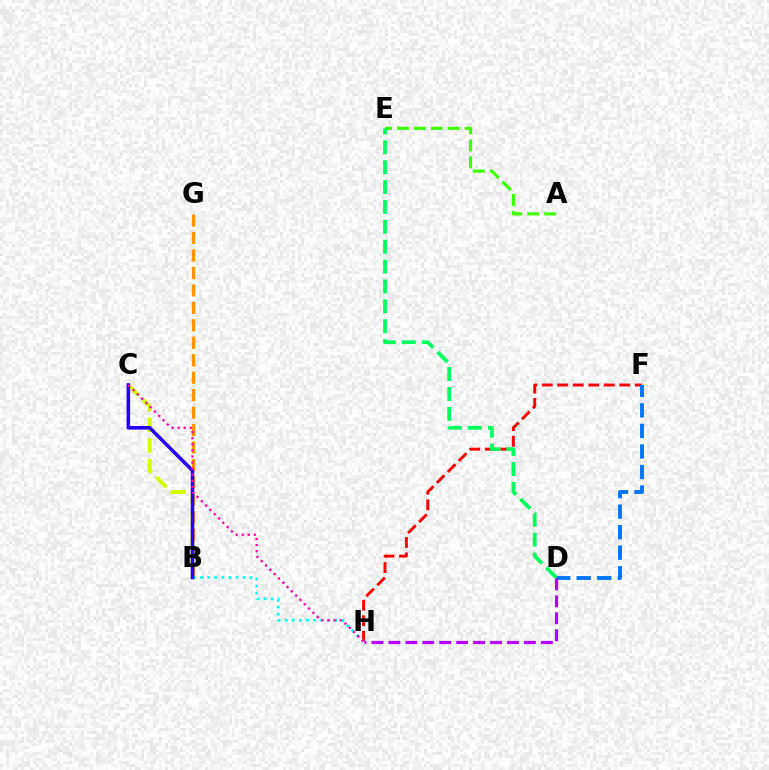{('B', 'C'): [{'color': '#d1ff00', 'line_style': 'dashed', 'thickness': 2.81}, {'color': '#2500ff', 'line_style': 'solid', 'thickness': 2.57}], ('F', 'H'): [{'color': '#ff0000', 'line_style': 'dashed', 'thickness': 2.11}], ('B', 'G'): [{'color': '#ff9400', 'line_style': 'dashed', 'thickness': 2.37}], ('A', 'E'): [{'color': '#3dff00', 'line_style': 'dashed', 'thickness': 2.3}], ('B', 'H'): [{'color': '#00fff6', 'line_style': 'dotted', 'thickness': 1.92}], ('D', 'F'): [{'color': '#0074ff', 'line_style': 'dashed', 'thickness': 2.79}], ('C', 'H'): [{'color': '#ff00ac', 'line_style': 'dotted', 'thickness': 1.65}], ('D', 'E'): [{'color': '#00ff5c', 'line_style': 'dashed', 'thickness': 2.7}], ('D', 'H'): [{'color': '#b900ff', 'line_style': 'dashed', 'thickness': 2.3}]}